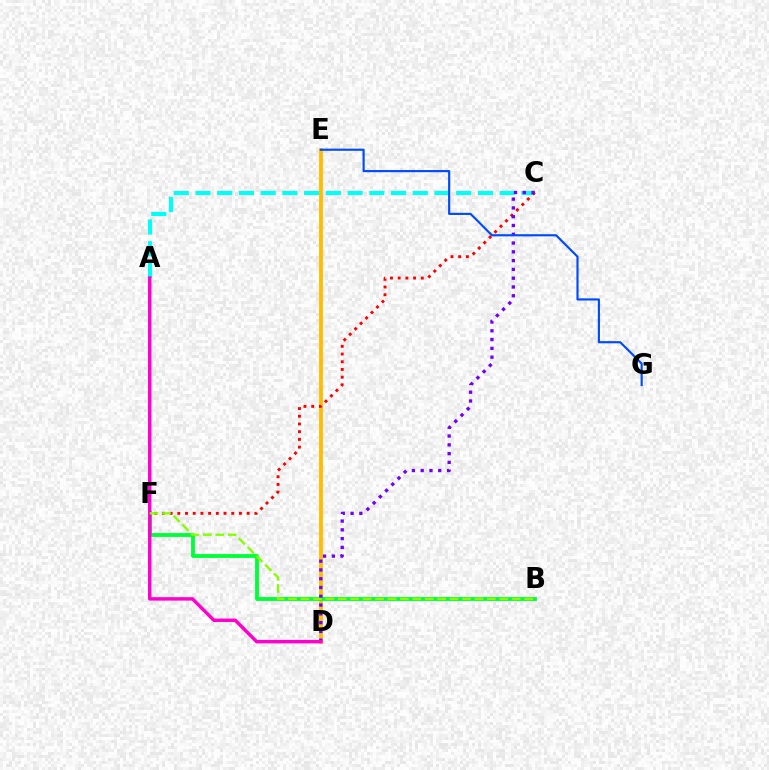{('D', 'E'): [{'color': '#ffbd00', 'line_style': 'solid', 'thickness': 2.75}], ('A', 'C'): [{'color': '#00fff6', 'line_style': 'dashed', 'thickness': 2.95}], ('C', 'F'): [{'color': '#ff0000', 'line_style': 'dotted', 'thickness': 2.09}], ('B', 'F'): [{'color': '#00ff39', 'line_style': 'solid', 'thickness': 2.76}, {'color': '#84ff00', 'line_style': 'dashed', 'thickness': 1.69}], ('C', 'D'): [{'color': '#7200ff', 'line_style': 'dotted', 'thickness': 2.39}], ('A', 'D'): [{'color': '#ff00cf', 'line_style': 'solid', 'thickness': 2.49}], ('E', 'G'): [{'color': '#004bff', 'line_style': 'solid', 'thickness': 1.56}]}